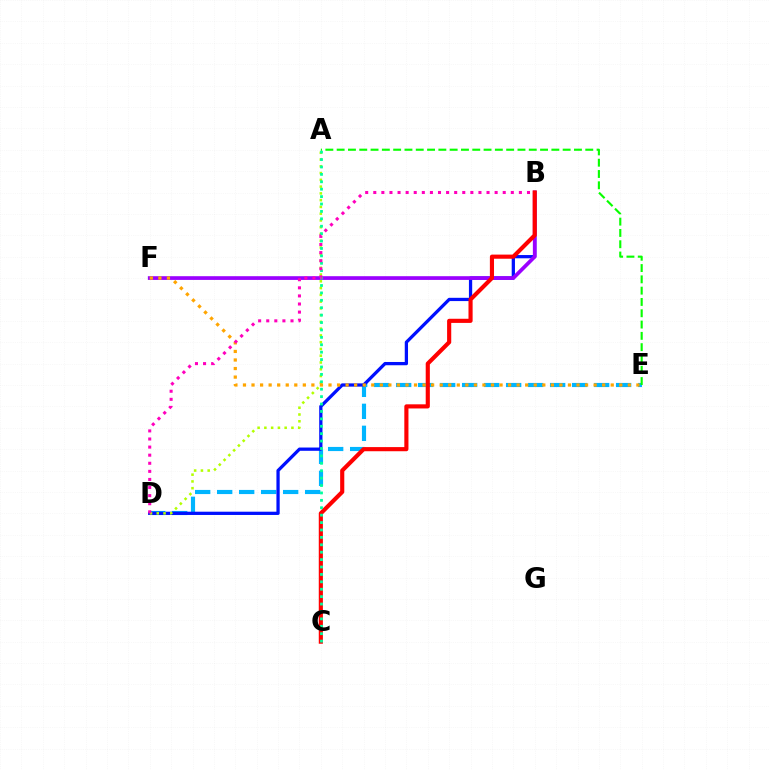{('D', 'E'): [{'color': '#00b5ff', 'line_style': 'dashed', 'thickness': 2.99}], ('B', 'D'): [{'color': '#0010ff', 'line_style': 'solid', 'thickness': 2.35}, {'color': '#ff00bd', 'line_style': 'dotted', 'thickness': 2.2}], ('A', 'E'): [{'color': '#08ff00', 'line_style': 'dashed', 'thickness': 1.54}], ('B', 'F'): [{'color': '#9b00ff', 'line_style': 'solid', 'thickness': 2.68}], ('A', 'D'): [{'color': '#b3ff00', 'line_style': 'dotted', 'thickness': 1.84}], ('B', 'C'): [{'color': '#ff0000', 'line_style': 'solid', 'thickness': 2.98}], ('A', 'C'): [{'color': '#00ff9d', 'line_style': 'dotted', 'thickness': 2.01}], ('E', 'F'): [{'color': '#ffa500', 'line_style': 'dotted', 'thickness': 2.32}]}